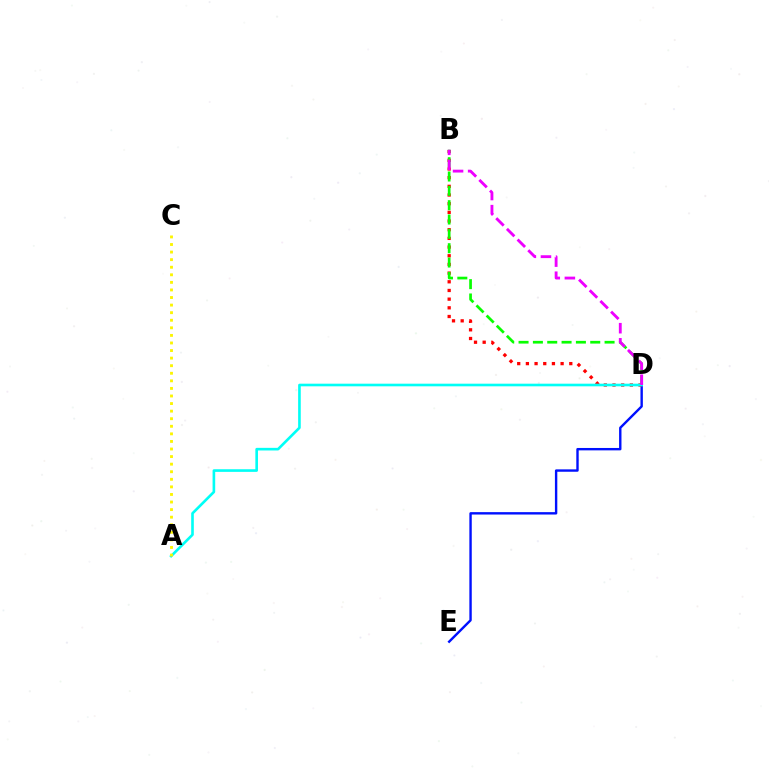{('D', 'E'): [{'color': '#0010ff', 'line_style': 'solid', 'thickness': 1.72}], ('B', 'D'): [{'color': '#ff0000', 'line_style': 'dotted', 'thickness': 2.36}, {'color': '#08ff00', 'line_style': 'dashed', 'thickness': 1.95}, {'color': '#ee00ff', 'line_style': 'dashed', 'thickness': 2.05}], ('A', 'D'): [{'color': '#00fff6', 'line_style': 'solid', 'thickness': 1.89}], ('A', 'C'): [{'color': '#fcf500', 'line_style': 'dotted', 'thickness': 2.06}]}